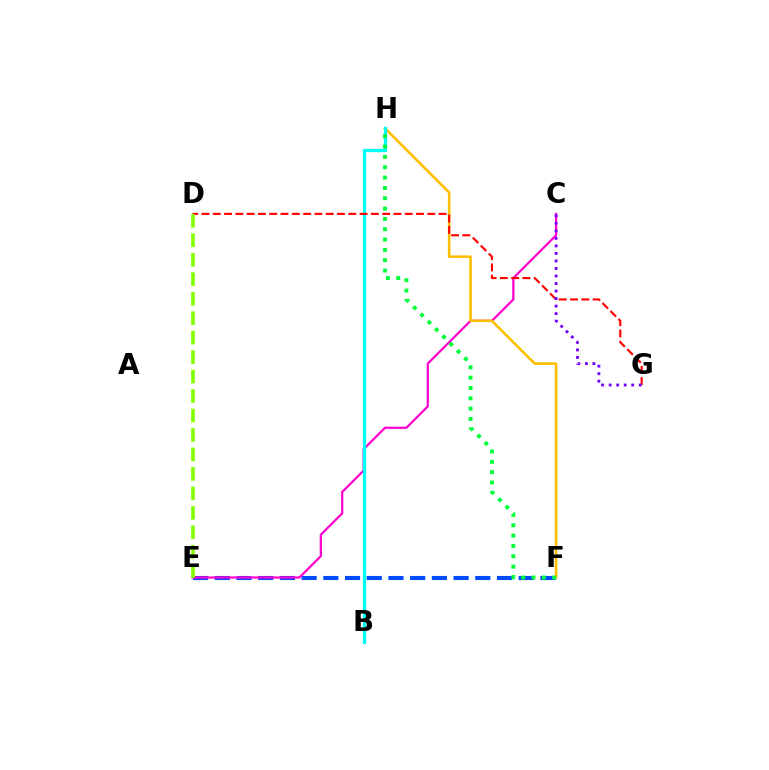{('E', 'F'): [{'color': '#004bff', 'line_style': 'dashed', 'thickness': 2.95}], ('C', 'E'): [{'color': '#ff00cf', 'line_style': 'solid', 'thickness': 1.6}], ('F', 'H'): [{'color': '#ffbd00', 'line_style': 'solid', 'thickness': 1.86}, {'color': '#00ff39', 'line_style': 'dotted', 'thickness': 2.81}], ('B', 'H'): [{'color': '#00fff6', 'line_style': 'solid', 'thickness': 2.39}], ('D', 'G'): [{'color': '#ff0000', 'line_style': 'dashed', 'thickness': 1.53}], ('C', 'G'): [{'color': '#7200ff', 'line_style': 'dotted', 'thickness': 2.04}], ('D', 'E'): [{'color': '#84ff00', 'line_style': 'dashed', 'thickness': 2.65}]}